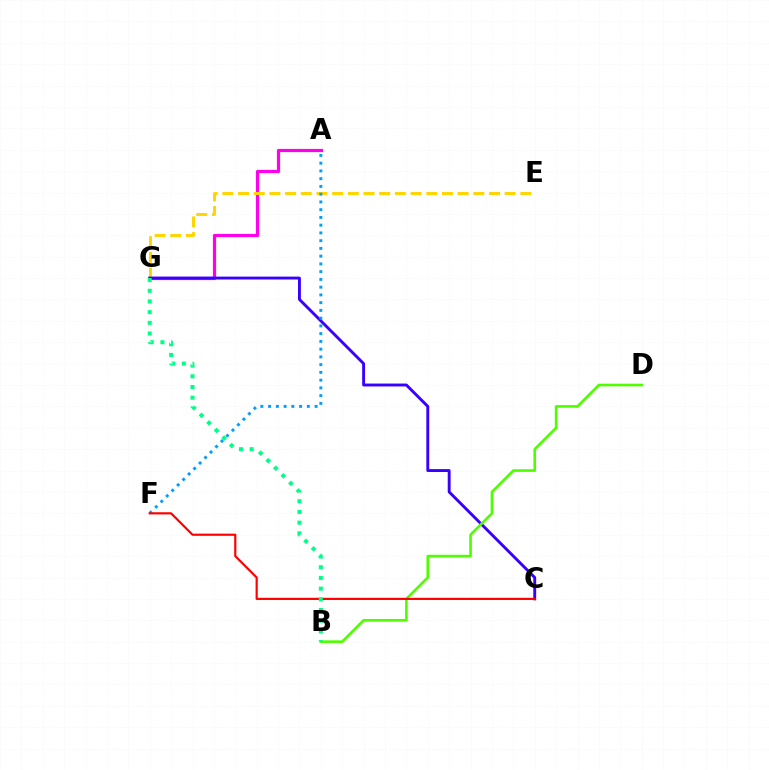{('A', 'G'): [{'color': '#ff00ed', 'line_style': 'solid', 'thickness': 2.3}], ('E', 'G'): [{'color': '#ffd500', 'line_style': 'dashed', 'thickness': 2.13}], ('C', 'G'): [{'color': '#3700ff', 'line_style': 'solid', 'thickness': 2.08}], ('B', 'D'): [{'color': '#4fff00', 'line_style': 'solid', 'thickness': 1.89}], ('A', 'F'): [{'color': '#009eff', 'line_style': 'dotted', 'thickness': 2.11}], ('C', 'F'): [{'color': '#ff0000', 'line_style': 'solid', 'thickness': 1.56}], ('B', 'G'): [{'color': '#00ff86', 'line_style': 'dotted', 'thickness': 2.91}]}